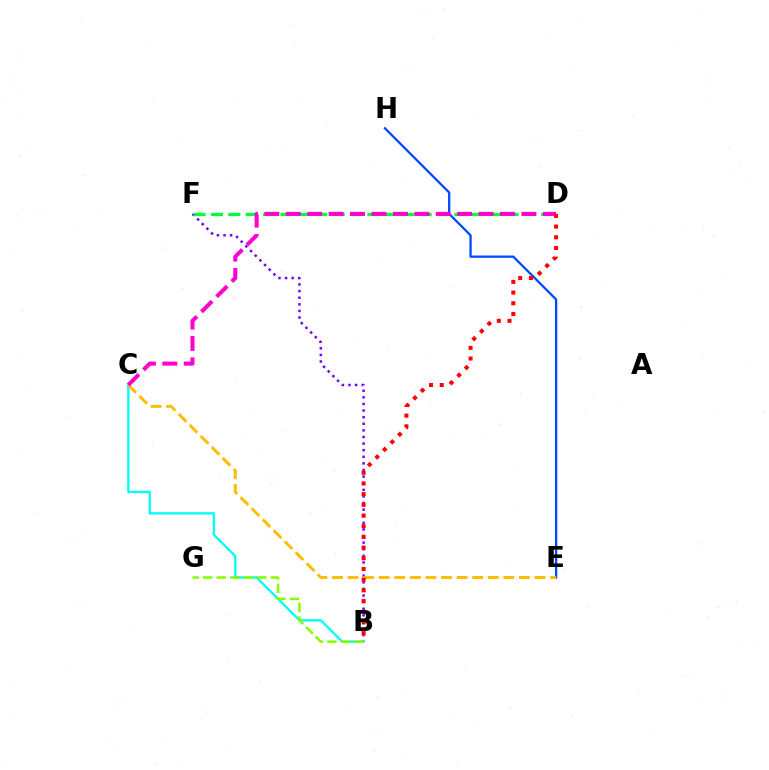{('B', 'F'): [{'color': '#7200ff', 'line_style': 'dotted', 'thickness': 1.79}], ('E', 'H'): [{'color': '#004bff', 'line_style': 'solid', 'thickness': 1.65}], ('D', 'F'): [{'color': '#00ff39', 'line_style': 'dashed', 'thickness': 2.36}], ('B', 'C'): [{'color': '#00fff6', 'line_style': 'solid', 'thickness': 1.68}], ('B', 'G'): [{'color': '#84ff00', 'line_style': 'dashed', 'thickness': 1.84}], ('C', 'E'): [{'color': '#ffbd00', 'line_style': 'dashed', 'thickness': 2.12}], ('C', 'D'): [{'color': '#ff00cf', 'line_style': 'dashed', 'thickness': 2.91}], ('B', 'D'): [{'color': '#ff0000', 'line_style': 'dotted', 'thickness': 2.9}]}